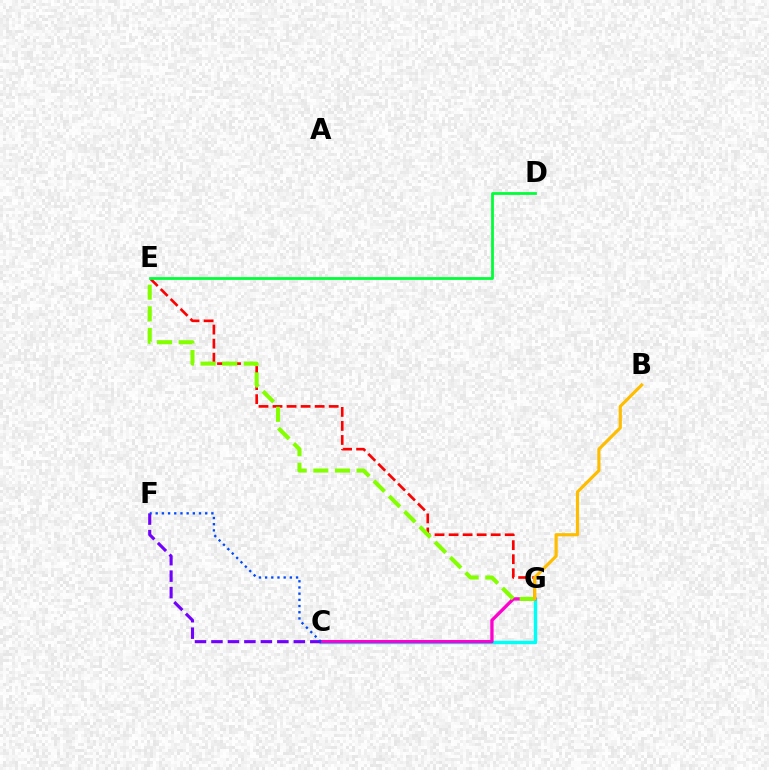{('C', 'G'): [{'color': '#00fff6', 'line_style': 'solid', 'thickness': 2.46}, {'color': '#ff00cf', 'line_style': 'solid', 'thickness': 2.38}], ('E', 'G'): [{'color': '#ff0000', 'line_style': 'dashed', 'thickness': 1.91}, {'color': '#84ff00', 'line_style': 'dashed', 'thickness': 2.94}], ('D', 'E'): [{'color': '#00ff39', 'line_style': 'solid', 'thickness': 2.0}], ('C', 'F'): [{'color': '#7200ff', 'line_style': 'dashed', 'thickness': 2.24}, {'color': '#004bff', 'line_style': 'dotted', 'thickness': 1.68}], ('B', 'G'): [{'color': '#ffbd00', 'line_style': 'solid', 'thickness': 2.28}]}